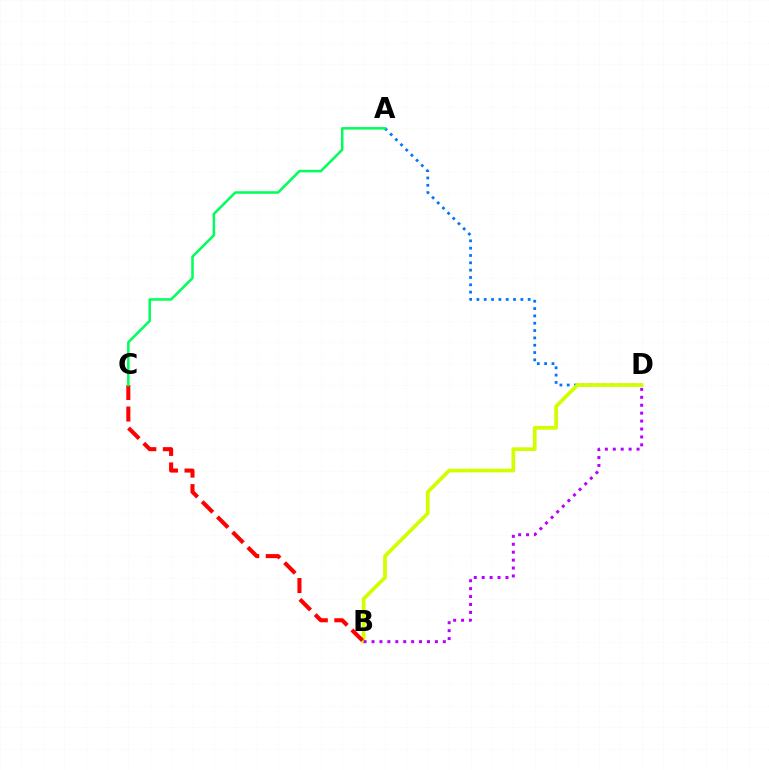{('A', 'D'): [{'color': '#0074ff', 'line_style': 'dotted', 'thickness': 1.99}], ('B', 'D'): [{'color': '#d1ff00', 'line_style': 'solid', 'thickness': 2.69}, {'color': '#b900ff', 'line_style': 'dotted', 'thickness': 2.15}], ('B', 'C'): [{'color': '#ff0000', 'line_style': 'dashed', 'thickness': 2.93}], ('A', 'C'): [{'color': '#00ff5c', 'line_style': 'solid', 'thickness': 1.82}]}